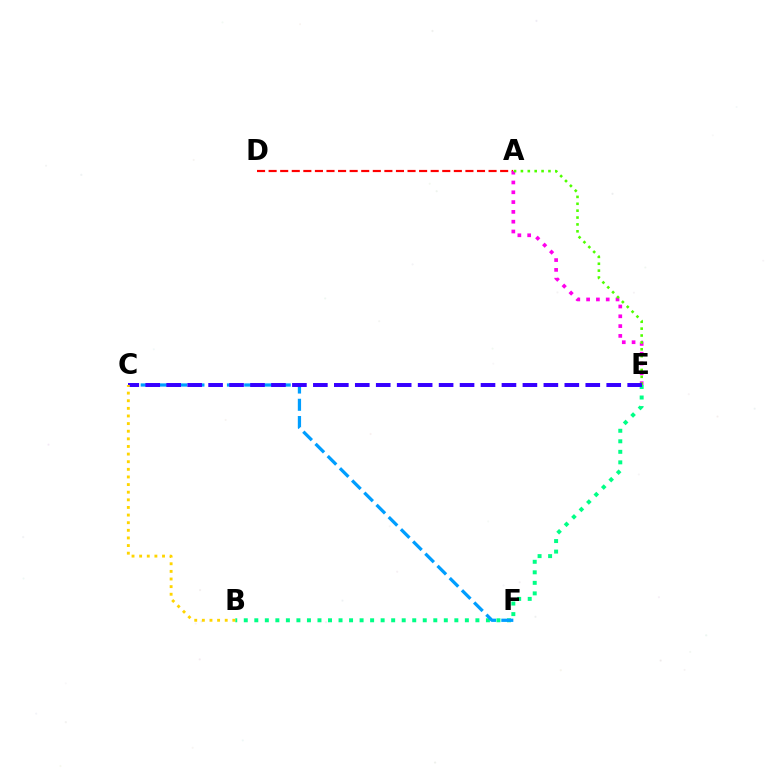{('B', 'E'): [{'color': '#00ff86', 'line_style': 'dotted', 'thickness': 2.86}], ('C', 'F'): [{'color': '#009eff', 'line_style': 'dashed', 'thickness': 2.34}], ('A', 'D'): [{'color': '#ff0000', 'line_style': 'dashed', 'thickness': 1.57}], ('A', 'E'): [{'color': '#ff00ed', 'line_style': 'dotted', 'thickness': 2.66}, {'color': '#4fff00', 'line_style': 'dotted', 'thickness': 1.87}], ('C', 'E'): [{'color': '#3700ff', 'line_style': 'dashed', 'thickness': 2.85}], ('B', 'C'): [{'color': '#ffd500', 'line_style': 'dotted', 'thickness': 2.07}]}